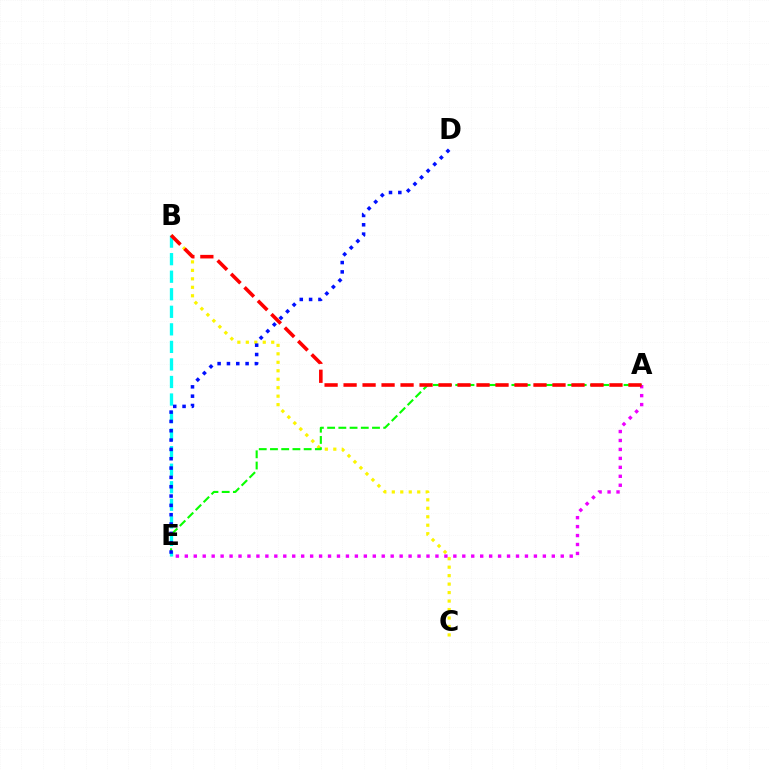{('B', 'C'): [{'color': '#fcf500', 'line_style': 'dotted', 'thickness': 2.3}], ('A', 'E'): [{'color': '#08ff00', 'line_style': 'dashed', 'thickness': 1.52}, {'color': '#ee00ff', 'line_style': 'dotted', 'thickness': 2.43}], ('B', 'E'): [{'color': '#00fff6', 'line_style': 'dashed', 'thickness': 2.38}], ('D', 'E'): [{'color': '#0010ff', 'line_style': 'dotted', 'thickness': 2.53}], ('A', 'B'): [{'color': '#ff0000', 'line_style': 'dashed', 'thickness': 2.58}]}